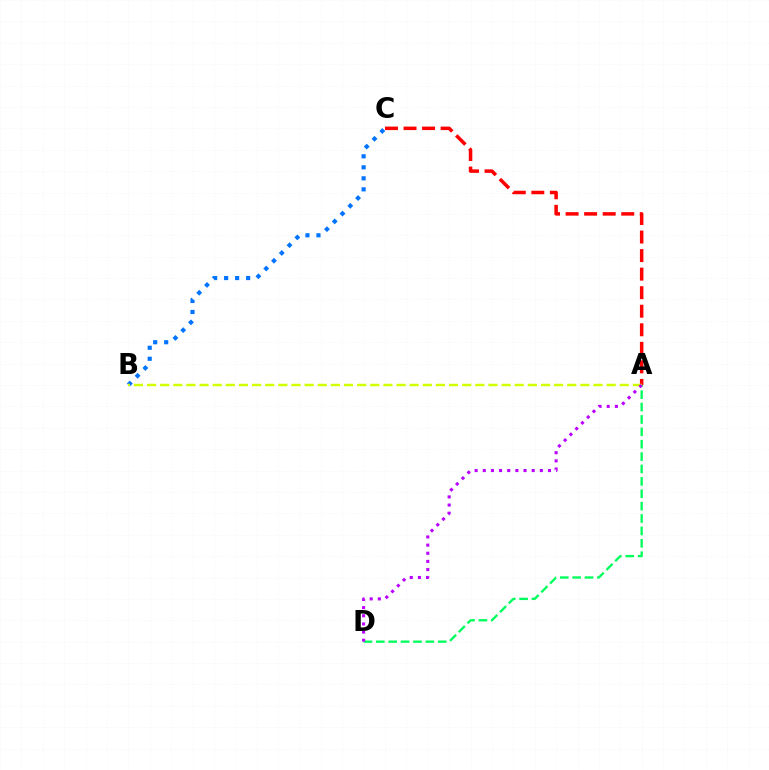{('B', 'C'): [{'color': '#0074ff', 'line_style': 'dotted', 'thickness': 2.99}], ('A', 'C'): [{'color': '#ff0000', 'line_style': 'dashed', 'thickness': 2.52}], ('A', 'D'): [{'color': '#00ff5c', 'line_style': 'dashed', 'thickness': 1.68}, {'color': '#b900ff', 'line_style': 'dotted', 'thickness': 2.22}], ('A', 'B'): [{'color': '#d1ff00', 'line_style': 'dashed', 'thickness': 1.78}]}